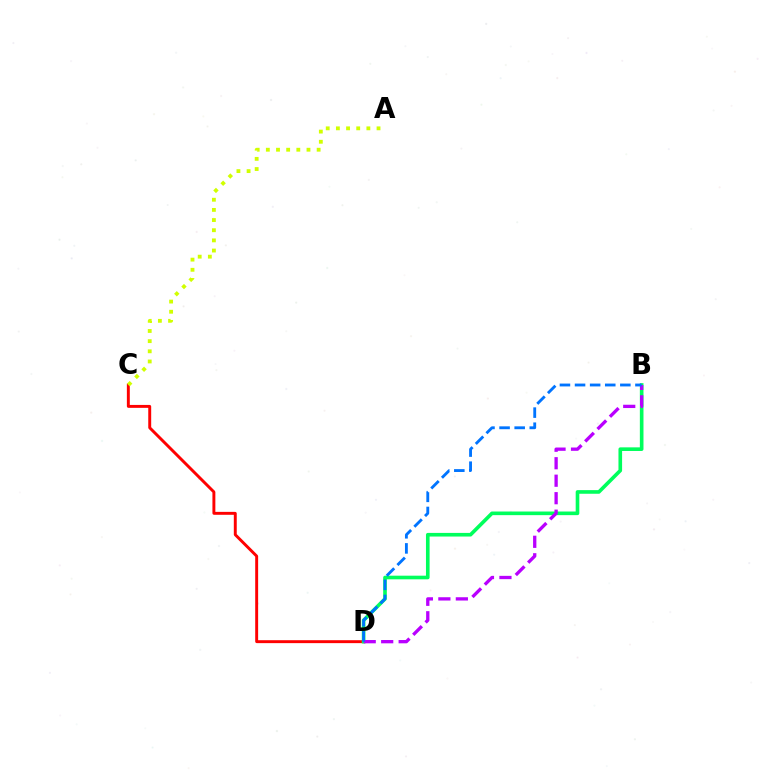{('C', 'D'): [{'color': '#ff0000', 'line_style': 'solid', 'thickness': 2.11}], ('B', 'D'): [{'color': '#00ff5c', 'line_style': 'solid', 'thickness': 2.61}, {'color': '#b900ff', 'line_style': 'dashed', 'thickness': 2.38}, {'color': '#0074ff', 'line_style': 'dashed', 'thickness': 2.05}], ('A', 'C'): [{'color': '#d1ff00', 'line_style': 'dotted', 'thickness': 2.76}]}